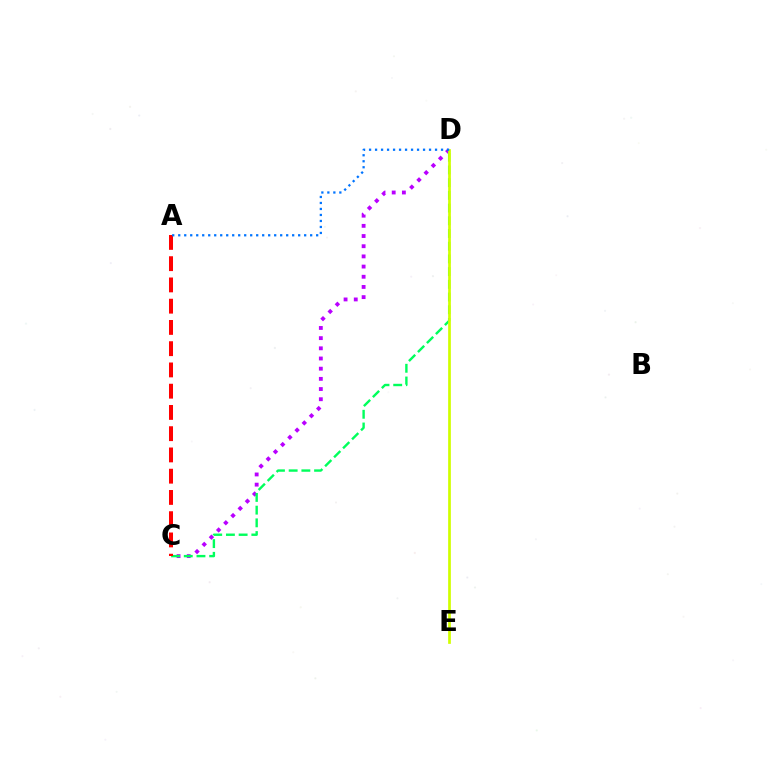{('C', 'D'): [{'color': '#b900ff', 'line_style': 'dotted', 'thickness': 2.77}, {'color': '#00ff5c', 'line_style': 'dashed', 'thickness': 1.73}], ('D', 'E'): [{'color': '#d1ff00', 'line_style': 'solid', 'thickness': 1.96}], ('A', 'C'): [{'color': '#ff0000', 'line_style': 'dashed', 'thickness': 2.89}], ('A', 'D'): [{'color': '#0074ff', 'line_style': 'dotted', 'thickness': 1.63}]}